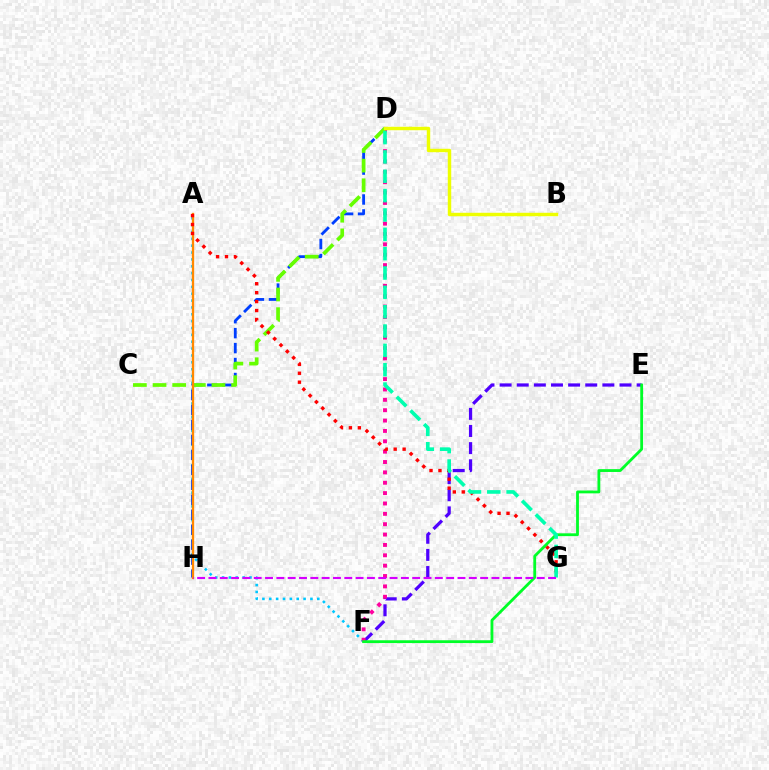{('A', 'F'): [{'color': '#00c7ff', 'line_style': 'dotted', 'thickness': 1.86}], ('D', 'H'): [{'color': '#003fff', 'line_style': 'dashed', 'thickness': 2.03}], ('E', 'F'): [{'color': '#4f00ff', 'line_style': 'dashed', 'thickness': 2.33}, {'color': '#00ff27', 'line_style': 'solid', 'thickness': 2.03}], ('D', 'F'): [{'color': '#ff00a0', 'line_style': 'dotted', 'thickness': 2.82}], ('C', 'D'): [{'color': '#66ff00', 'line_style': 'dashed', 'thickness': 2.67}], ('A', 'H'): [{'color': '#ff8800', 'line_style': 'solid', 'thickness': 1.67}], ('A', 'G'): [{'color': '#ff0000', 'line_style': 'dotted', 'thickness': 2.43}], ('B', 'D'): [{'color': '#eeff00', 'line_style': 'solid', 'thickness': 2.48}], ('D', 'G'): [{'color': '#00ffaf', 'line_style': 'dashed', 'thickness': 2.63}], ('G', 'H'): [{'color': '#d600ff', 'line_style': 'dashed', 'thickness': 1.54}]}